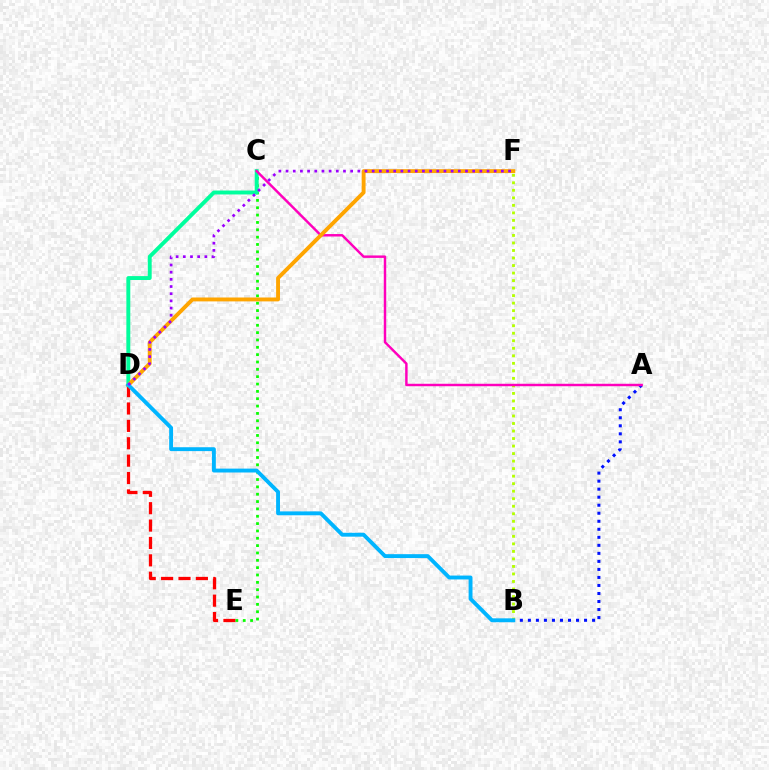{('D', 'E'): [{'color': '#ff0000', 'line_style': 'dashed', 'thickness': 2.36}], ('C', 'E'): [{'color': '#08ff00', 'line_style': 'dotted', 'thickness': 2.0}], ('A', 'B'): [{'color': '#0010ff', 'line_style': 'dotted', 'thickness': 2.18}], ('B', 'F'): [{'color': '#b3ff00', 'line_style': 'dotted', 'thickness': 2.04}], ('C', 'D'): [{'color': '#00ff9d', 'line_style': 'solid', 'thickness': 2.82}], ('A', 'C'): [{'color': '#ff00bd', 'line_style': 'solid', 'thickness': 1.76}], ('D', 'F'): [{'color': '#ffa500', 'line_style': 'solid', 'thickness': 2.8}, {'color': '#9b00ff', 'line_style': 'dotted', 'thickness': 1.95}], ('B', 'D'): [{'color': '#00b5ff', 'line_style': 'solid', 'thickness': 2.8}]}